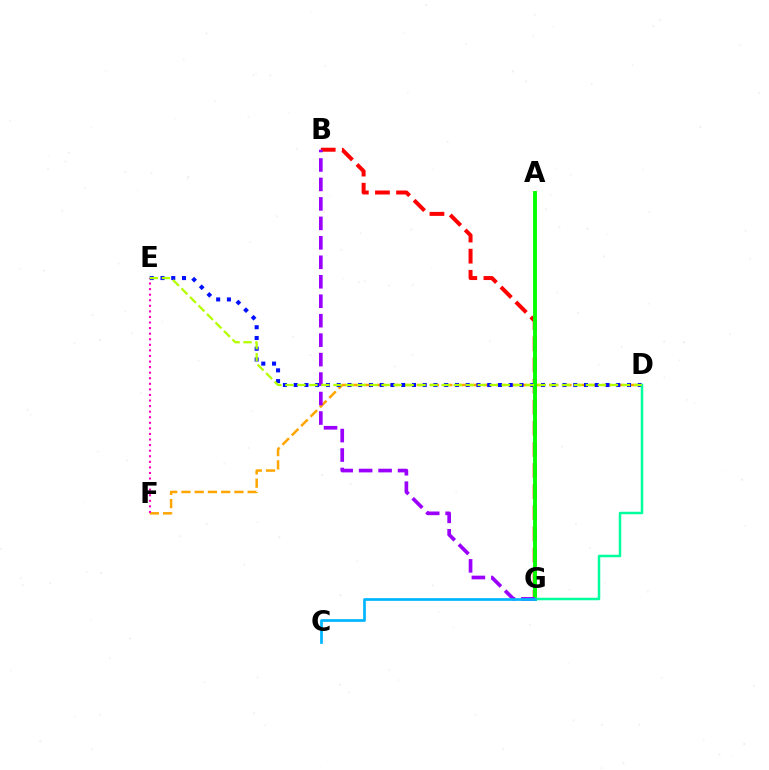{('D', 'F'): [{'color': '#ffa500', 'line_style': 'dashed', 'thickness': 1.8}], ('B', 'G'): [{'color': '#ff0000', 'line_style': 'dashed', 'thickness': 2.87}, {'color': '#9b00ff', 'line_style': 'dashed', 'thickness': 2.64}], ('D', 'E'): [{'color': '#0010ff', 'line_style': 'dotted', 'thickness': 2.92}, {'color': '#b3ff00', 'line_style': 'dashed', 'thickness': 1.63}], ('A', 'G'): [{'color': '#08ff00', 'line_style': 'solid', 'thickness': 2.81}], ('D', 'G'): [{'color': '#00ff9d', 'line_style': 'solid', 'thickness': 1.8}], ('E', 'F'): [{'color': '#ff00bd', 'line_style': 'dotted', 'thickness': 1.51}], ('C', 'G'): [{'color': '#00b5ff', 'line_style': 'solid', 'thickness': 1.95}]}